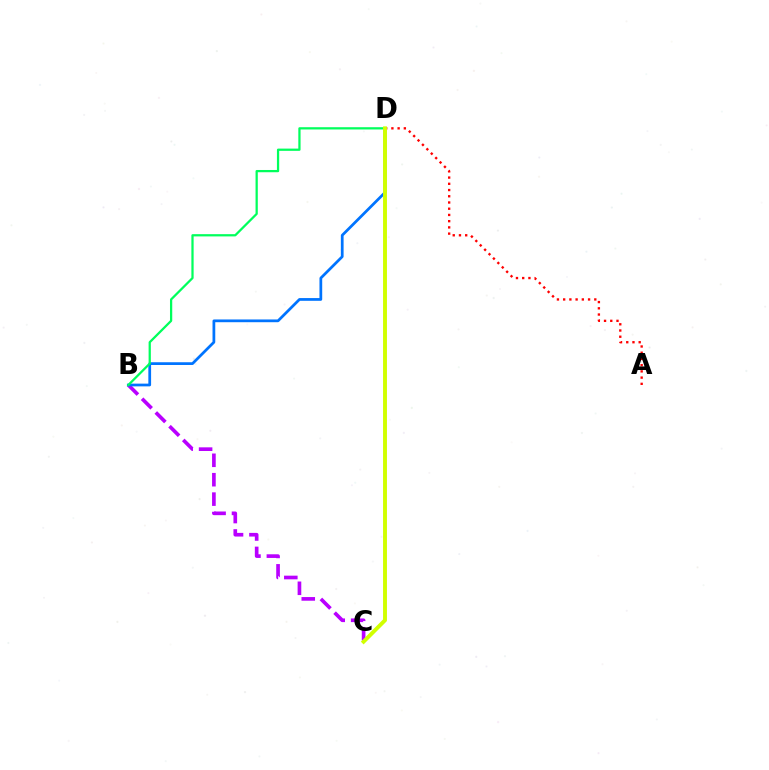{('B', 'C'): [{'color': '#b900ff', 'line_style': 'dashed', 'thickness': 2.64}], ('B', 'D'): [{'color': '#0074ff', 'line_style': 'solid', 'thickness': 1.98}, {'color': '#00ff5c', 'line_style': 'solid', 'thickness': 1.62}], ('A', 'D'): [{'color': '#ff0000', 'line_style': 'dotted', 'thickness': 1.69}], ('C', 'D'): [{'color': '#d1ff00', 'line_style': 'solid', 'thickness': 2.81}]}